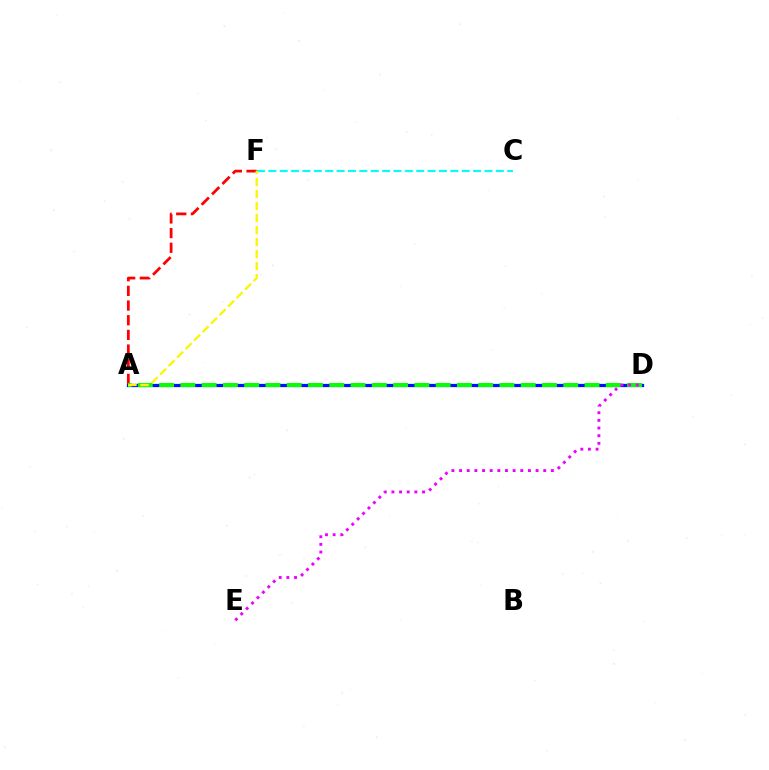{('C', 'F'): [{'color': '#00fff6', 'line_style': 'dashed', 'thickness': 1.55}], ('A', 'D'): [{'color': '#0010ff', 'line_style': 'solid', 'thickness': 2.35}, {'color': '#08ff00', 'line_style': 'dashed', 'thickness': 2.89}], ('A', 'F'): [{'color': '#ff0000', 'line_style': 'dashed', 'thickness': 1.99}, {'color': '#fcf500', 'line_style': 'dashed', 'thickness': 1.63}], ('D', 'E'): [{'color': '#ee00ff', 'line_style': 'dotted', 'thickness': 2.08}]}